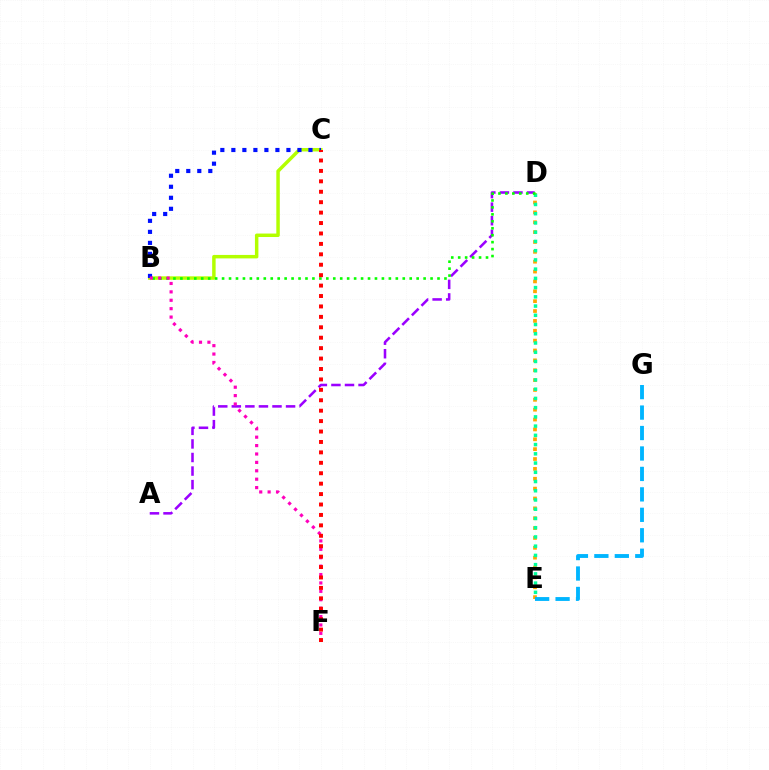{('D', 'E'): [{'color': '#ffa500', 'line_style': 'dotted', 'thickness': 2.68}, {'color': '#00ff9d', 'line_style': 'dotted', 'thickness': 2.51}], ('B', 'C'): [{'color': '#b3ff00', 'line_style': 'solid', 'thickness': 2.5}, {'color': '#0010ff', 'line_style': 'dotted', 'thickness': 2.99}], ('A', 'D'): [{'color': '#9b00ff', 'line_style': 'dashed', 'thickness': 1.84}], ('E', 'G'): [{'color': '#00b5ff', 'line_style': 'dashed', 'thickness': 2.78}], ('B', 'D'): [{'color': '#08ff00', 'line_style': 'dotted', 'thickness': 1.89}], ('B', 'F'): [{'color': '#ff00bd', 'line_style': 'dotted', 'thickness': 2.28}], ('C', 'F'): [{'color': '#ff0000', 'line_style': 'dotted', 'thickness': 2.83}]}